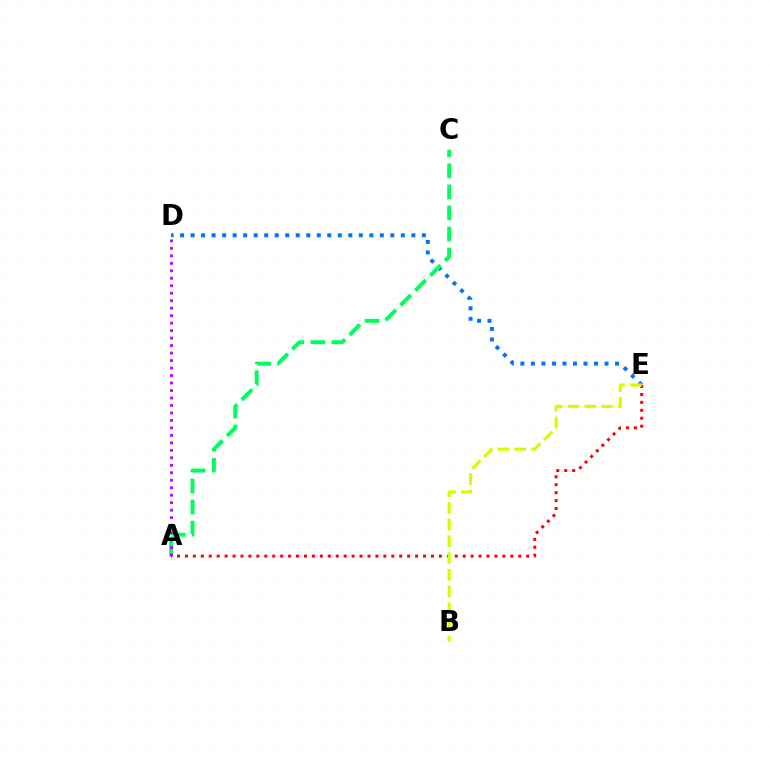{('D', 'E'): [{'color': '#0074ff', 'line_style': 'dotted', 'thickness': 2.86}], ('A', 'C'): [{'color': '#00ff5c', 'line_style': 'dashed', 'thickness': 2.86}], ('A', 'E'): [{'color': '#ff0000', 'line_style': 'dotted', 'thickness': 2.16}], ('B', 'E'): [{'color': '#d1ff00', 'line_style': 'dashed', 'thickness': 2.27}], ('A', 'D'): [{'color': '#b900ff', 'line_style': 'dotted', 'thickness': 2.03}]}